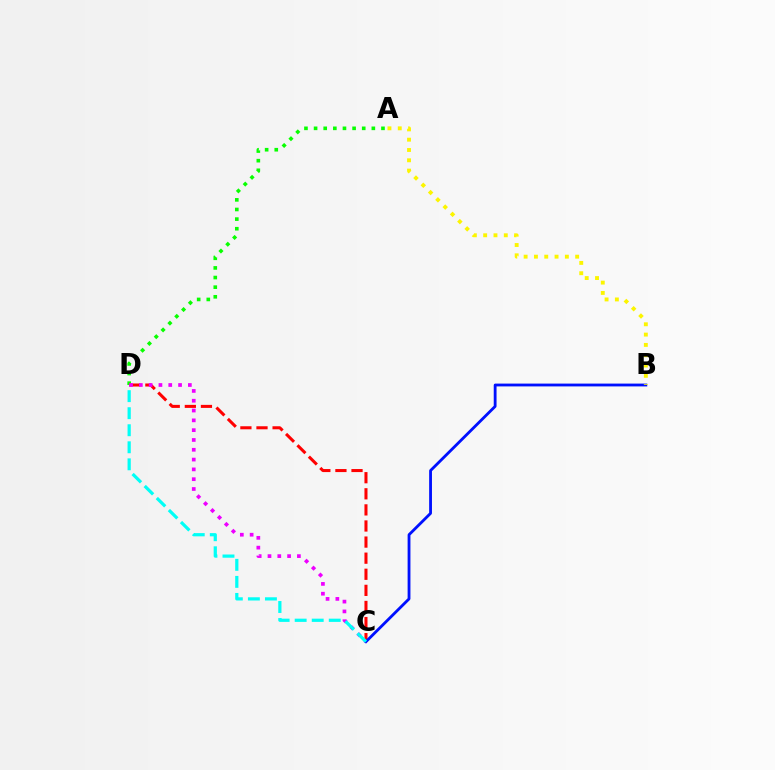{('A', 'D'): [{'color': '#08ff00', 'line_style': 'dotted', 'thickness': 2.62}], ('C', 'D'): [{'color': '#ff0000', 'line_style': 'dashed', 'thickness': 2.19}, {'color': '#ee00ff', 'line_style': 'dotted', 'thickness': 2.66}, {'color': '#00fff6', 'line_style': 'dashed', 'thickness': 2.32}], ('B', 'C'): [{'color': '#0010ff', 'line_style': 'solid', 'thickness': 2.03}], ('A', 'B'): [{'color': '#fcf500', 'line_style': 'dotted', 'thickness': 2.8}]}